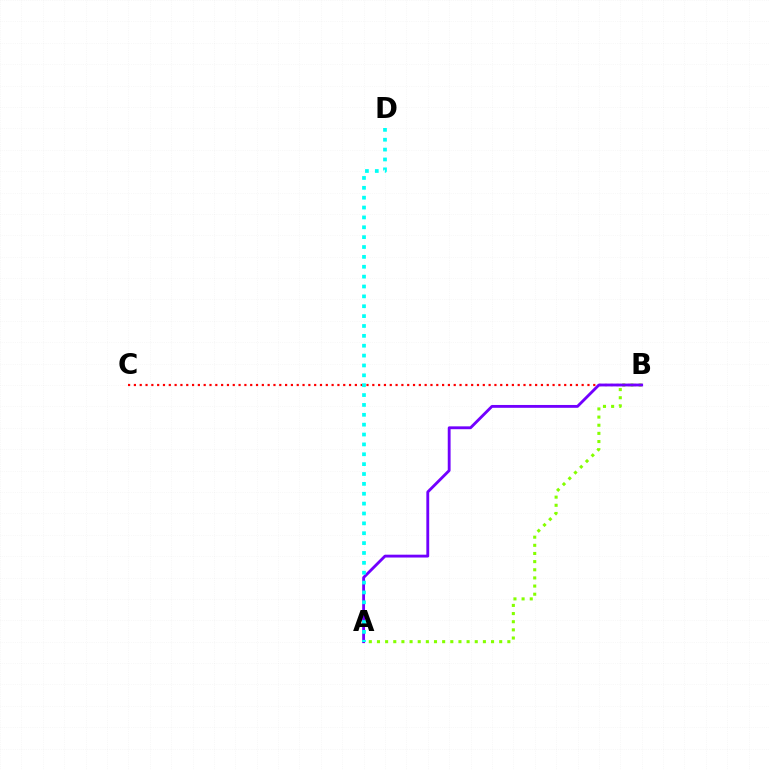{('B', 'C'): [{'color': '#ff0000', 'line_style': 'dotted', 'thickness': 1.58}], ('A', 'B'): [{'color': '#84ff00', 'line_style': 'dotted', 'thickness': 2.21}, {'color': '#7200ff', 'line_style': 'solid', 'thickness': 2.05}], ('A', 'D'): [{'color': '#00fff6', 'line_style': 'dotted', 'thickness': 2.68}]}